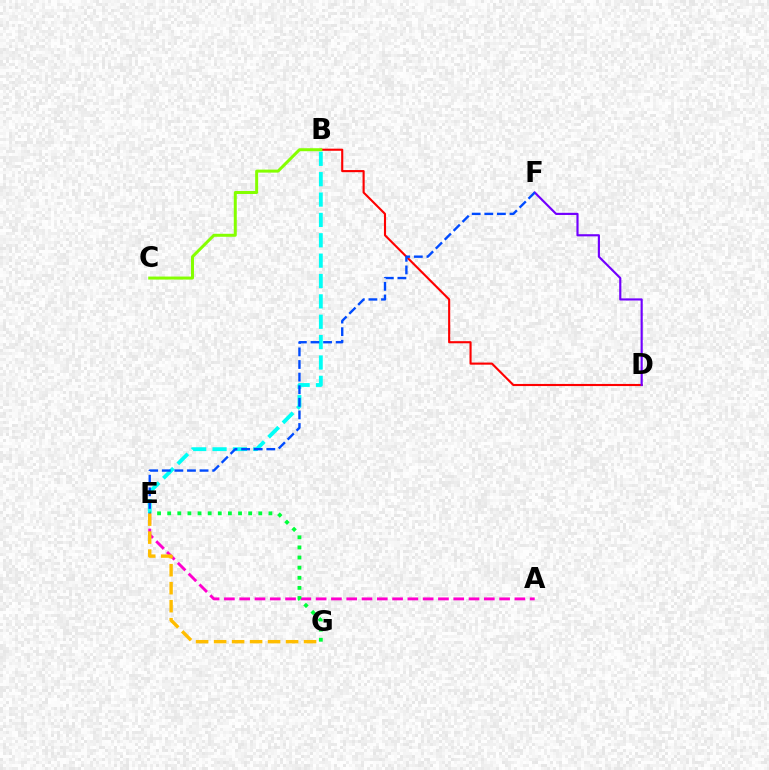{('B', 'D'): [{'color': '#ff0000', 'line_style': 'solid', 'thickness': 1.53}], ('D', 'F'): [{'color': '#7200ff', 'line_style': 'solid', 'thickness': 1.56}], ('A', 'E'): [{'color': '#ff00cf', 'line_style': 'dashed', 'thickness': 2.08}], ('B', 'E'): [{'color': '#00fff6', 'line_style': 'dashed', 'thickness': 2.77}], ('E', 'G'): [{'color': '#00ff39', 'line_style': 'dotted', 'thickness': 2.75}, {'color': '#ffbd00', 'line_style': 'dashed', 'thickness': 2.44}], ('B', 'C'): [{'color': '#84ff00', 'line_style': 'solid', 'thickness': 2.16}], ('E', 'F'): [{'color': '#004bff', 'line_style': 'dashed', 'thickness': 1.71}]}